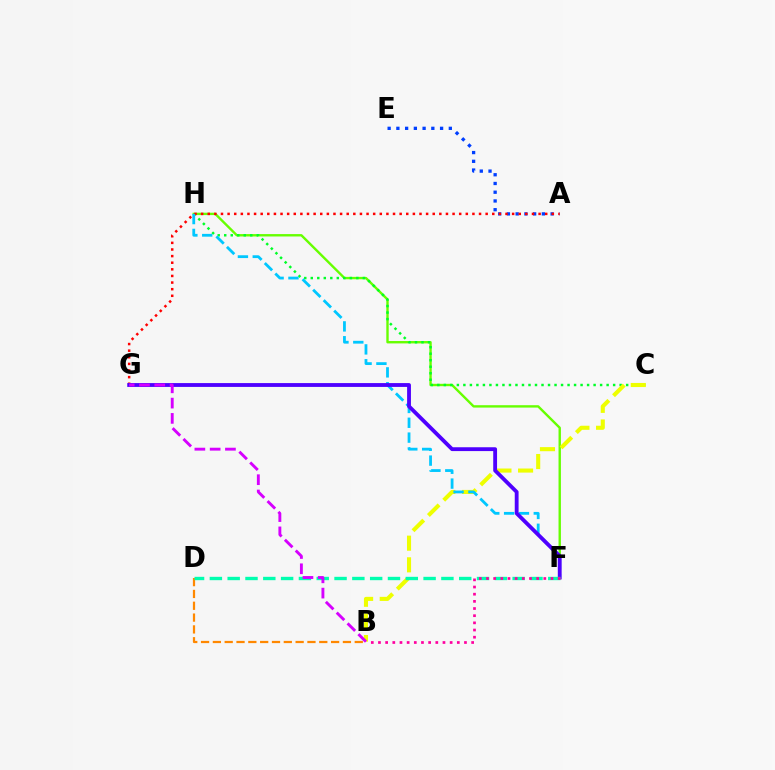{('F', 'H'): [{'color': '#66ff00', 'line_style': 'solid', 'thickness': 1.72}, {'color': '#00c7ff', 'line_style': 'dashed', 'thickness': 2.02}], ('C', 'H'): [{'color': '#00ff27', 'line_style': 'dotted', 'thickness': 1.77}], ('B', 'C'): [{'color': '#eeff00', 'line_style': 'dashed', 'thickness': 2.94}], ('B', 'D'): [{'color': '#ff8800', 'line_style': 'dashed', 'thickness': 1.61}], ('A', 'E'): [{'color': '#003fff', 'line_style': 'dotted', 'thickness': 2.37}], ('A', 'G'): [{'color': '#ff0000', 'line_style': 'dotted', 'thickness': 1.8}], ('F', 'G'): [{'color': '#4f00ff', 'line_style': 'solid', 'thickness': 2.76}], ('D', 'F'): [{'color': '#00ffaf', 'line_style': 'dashed', 'thickness': 2.42}], ('B', 'F'): [{'color': '#ff00a0', 'line_style': 'dotted', 'thickness': 1.95}], ('B', 'G'): [{'color': '#d600ff', 'line_style': 'dashed', 'thickness': 2.08}]}